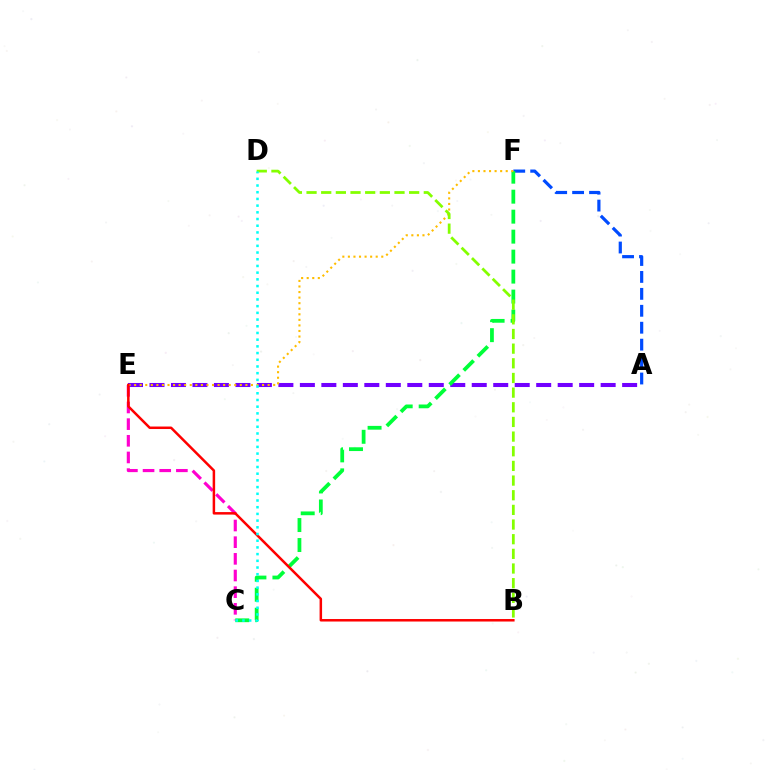{('A', 'F'): [{'color': '#004bff', 'line_style': 'dashed', 'thickness': 2.3}], ('C', 'E'): [{'color': '#ff00cf', 'line_style': 'dashed', 'thickness': 2.26}], ('A', 'E'): [{'color': '#7200ff', 'line_style': 'dashed', 'thickness': 2.92}], ('C', 'F'): [{'color': '#00ff39', 'line_style': 'dashed', 'thickness': 2.71}], ('E', 'F'): [{'color': '#ffbd00', 'line_style': 'dotted', 'thickness': 1.51}], ('B', 'D'): [{'color': '#84ff00', 'line_style': 'dashed', 'thickness': 1.99}], ('B', 'E'): [{'color': '#ff0000', 'line_style': 'solid', 'thickness': 1.8}], ('C', 'D'): [{'color': '#00fff6', 'line_style': 'dotted', 'thickness': 1.82}]}